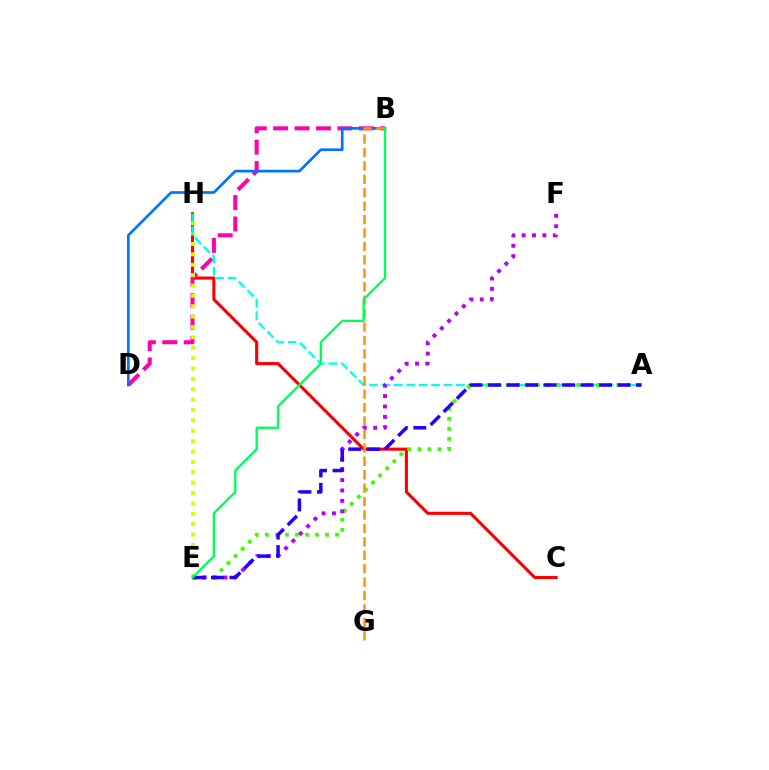{('C', 'H'): [{'color': '#ff0000', 'line_style': 'solid', 'thickness': 2.23}], ('B', 'D'): [{'color': '#ff00ac', 'line_style': 'dashed', 'thickness': 2.91}, {'color': '#0074ff', 'line_style': 'solid', 'thickness': 1.94}], ('E', 'H'): [{'color': '#d1ff00', 'line_style': 'dotted', 'thickness': 2.82}], ('A', 'H'): [{'color': '#00fff6', 'line_style': 'dashed', 'thickness': 1.68}], ('A', 'E'): [{'color': '#3dff00', 'line_style': 'dotted', 'thickness': 2.72}, {'color': '#2500ff', 'line_style': 'dashed', 'thickness': 2.51}], ('B', 'G'): [{'color': '#ff9400', 'line_style': 'dashed', 'thickness': 1.82}], ('E', 'F'): [{'color': '#b900ff', 'line_style': 'dotted', 'thickness': 2.82}], ('B', 'E'): [{'color': '#00ff5c', 'line_style': 'solid', 'thickness': 1.67}]}